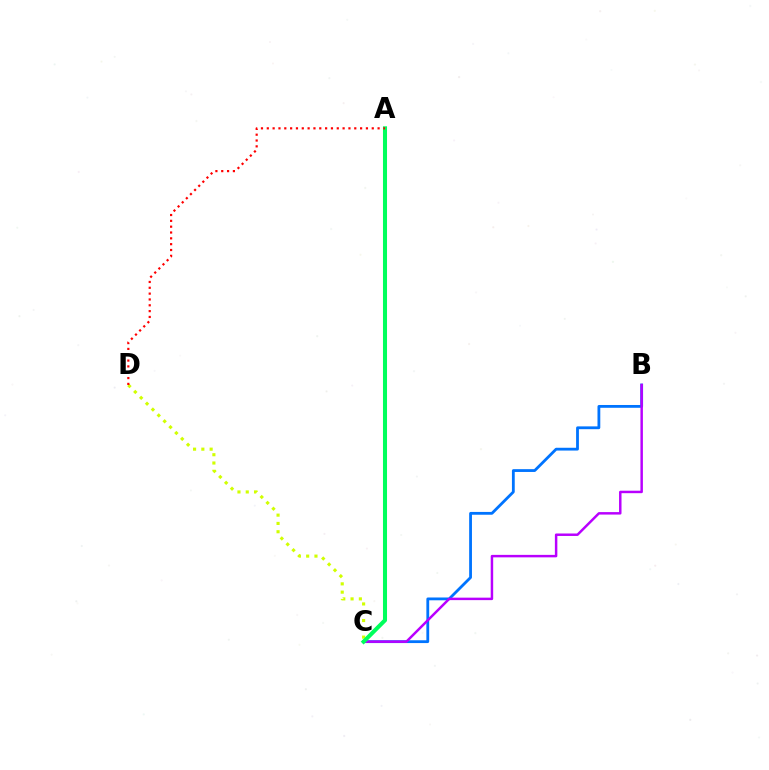{('B', 'C'): [{'color': '#0074ff', 'line_style': 'solid', 'thickness': 2.02}, {'color': '#b900ff', 'line_style': 'solid', 'thickness': 1.78}], ('C', 'D'): [{'color': '#d1ff00', 'line_style': 'dotted', 'thickness': 2.25}], ('A', 'C'): [{'color': '#00ff5c', 'line_style': 'solid', 'thickness': 2.92}], ('A', 'D'): [{'color': '#ff0000', 'line_style': 'dotted', 'thickness': 1.58}]}